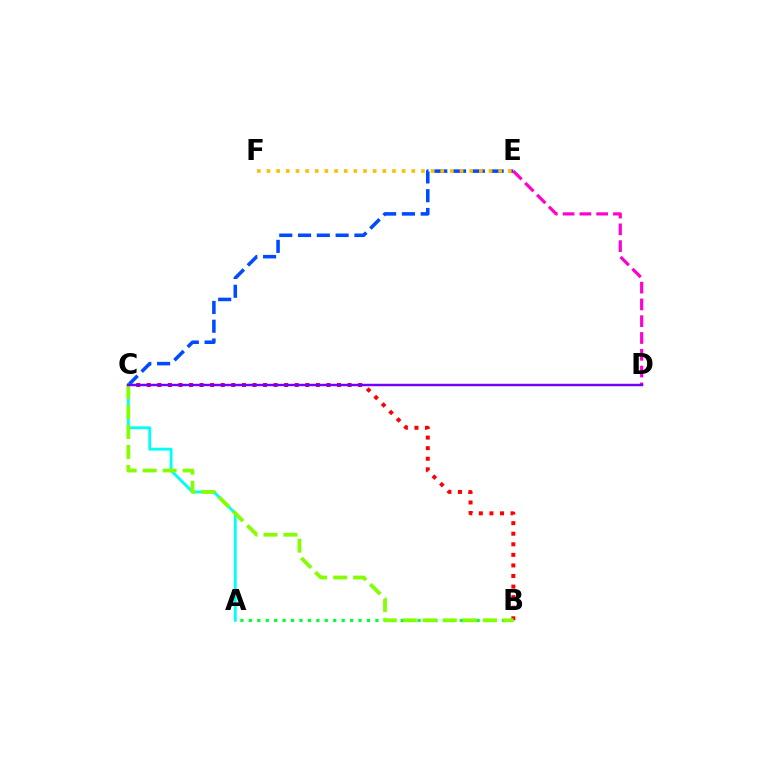{('B', 'C'): [{'color': '#ff0000', 'line_style': 'dotted', 'thickness': 2.87}, {'color': '#84ff00', 'line_style': 'dashed', 'thickness': 2.72}], ('C', 'E'): [{'color': '#004bff', 'line_style': 'dashed', 'thickness': 2.55}], ('E', 'F'): [{'color': '#ffbd00', 'line_style': 'dotted', 'thickness': 2.62}], ('A', 'B'): [{'color': '#00ff39', 'line_style': 'dotted', 'thickness': 2.29}], ('D', 'E'): [{'color': '#ff00cf', 'line_style': 'dashed', 'thickness': 2.28}], ('A', 'C'): [{'color': '#00fff6', 'line_style': 'solid', 'thickness': 2.06}], ('C', 'D'): [{'color': '#7200ff', 'line_style': 'solid', 'thickness': 1.75}]}